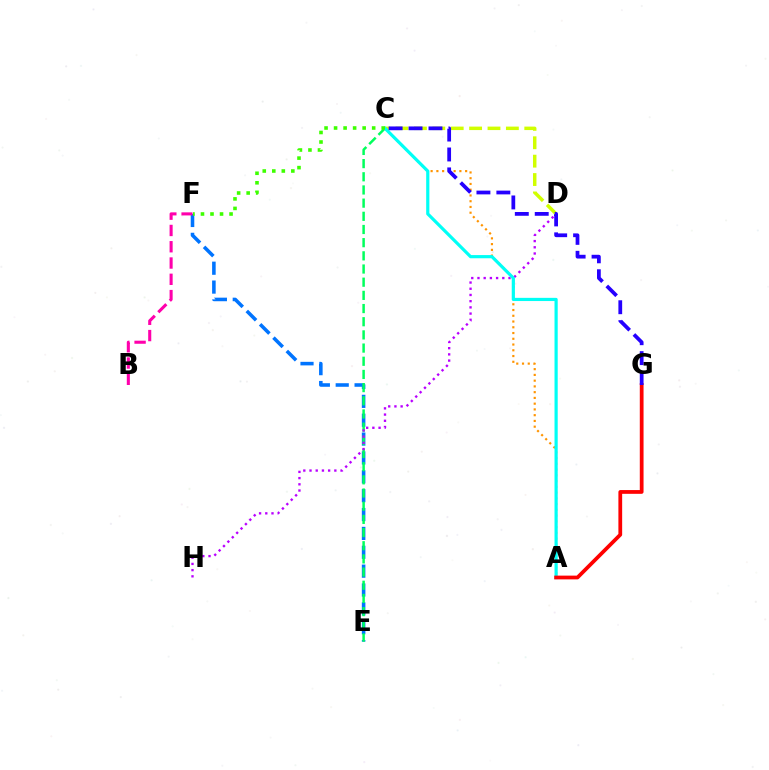{('E', 'F'): [{'color': '#0074ff', 'line_style': 'dashed', 'thickness': 2.56}], ('A', 'C'): [{'color': '#ff9400', 'line_style': 'dotted', 'thickness': 1.56}, {'color': '#00fff6', 'line_style': 'solid', 'thickness': 2.3}], ('C', 'E'): [{'color': '#00ff5c', 'line_style': 'dashed', 'thickness': 1.79}], ('D', 'H'): [{'color': '#b900ff', 'line_style': 'dotted', 'thickness': 1.69}], ('C', 'D'): [{'color': '#d1ff00', 'line_style': 'dashed', 'thickness': 2.5}], ('A', 'G'): [{'color': '#ff0000', 'line_style': 'solid', 'thickness': 2.7}], ('C', 'F'): [{'color': '#3dff00', 'line_style': 'dotted', 'thickness': 2.59}], ('C', 'G'): [{'color': '#2500ff', 'line_style': 'dashed', 'thickness': 2.71}], ('B', 'F'): [{'color': '#ff00ac', 'line_style': 'dashed', 'thickness': 2.21}]}